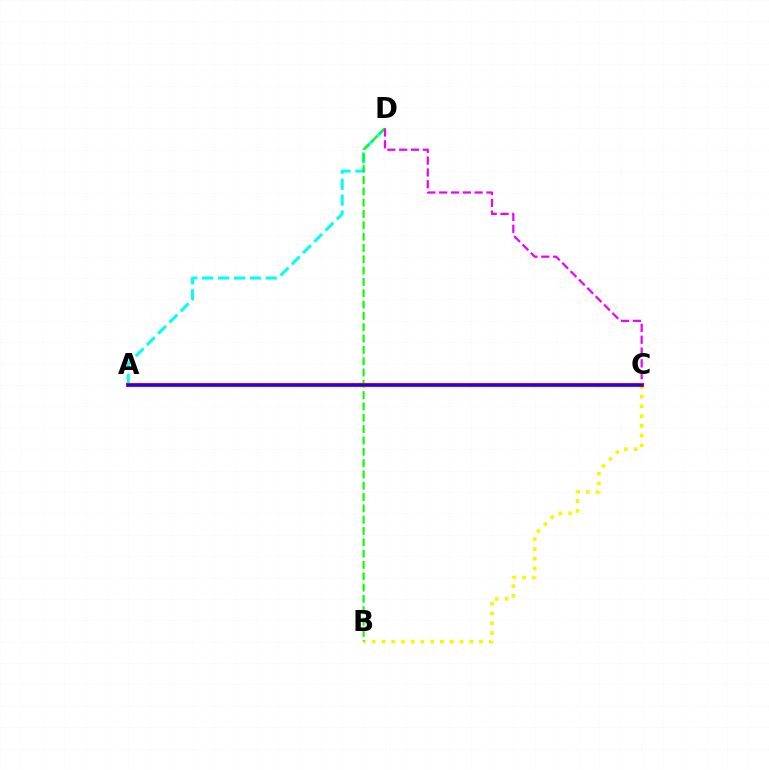{('A', 'D'): [{'color': '#00fff6', 'line_style': 'dashed', 'thickness': 2.16}], ('B', 'C'): [{'color': '#fcf500', 'line_style': 'dotted', 'thickness': 2.65}], ('B', 'D'): [{'color': '#08ff00', 'line_style': 'dashed', 'thickness': 1.54}], ('A', 'C'): [{'color': '#ff0000', 'line_style': 'solid', 'thickness': 2.91}, {'color': '#0010ff', 'line_style': 'solid', 'thickness': 1.59}], ('C', 'D'): [{'color': '#ee00ff', 'line_style': 'dashed', 'thickness': 1.61}]}